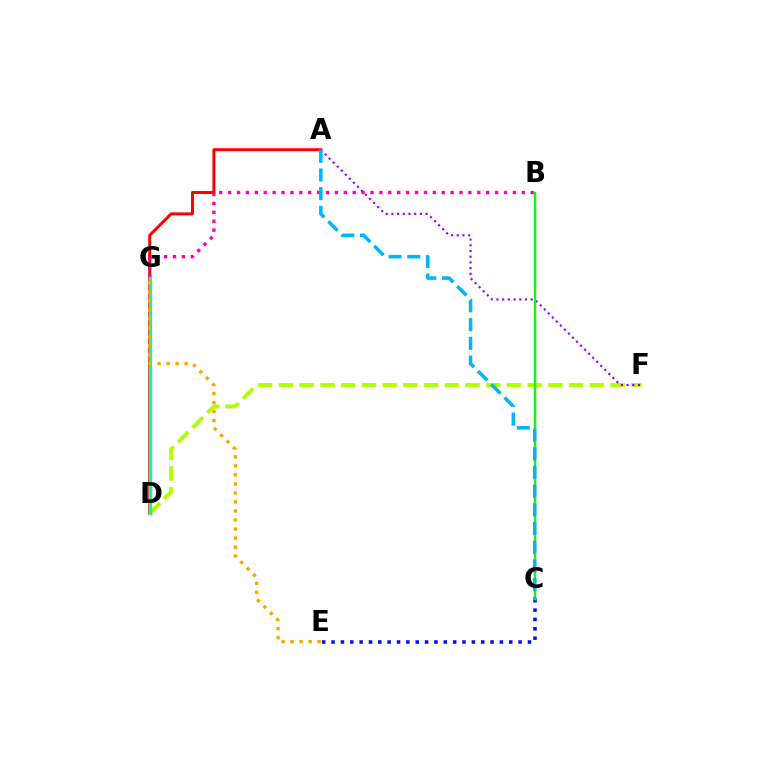{('A', 'D'): [{'color': '#ff0000', 'line_style': 'solid', 'thickness': 2.15}], ('C', 'E'): [{'color': '#0010ff', 'line_style': 'dotted', 'thickness': 2.54}], ('D', 'F'): [{'color': '#b3ff00', 'line_style': 'dashed', 'thickness': 2.82}], ('B', 'G'): [{'color': '#ff00bd', 'line_style': 'dotted', 'thickness': 2.42}], ('A', 'F'): [{'color': '#9b00ff', 'line_style': 'dotted', 'thickness': 1.55}], ('D', 'G'): [{'color': '#00ff9d', 'line_style': 'solid', 'thickness': 2.39}], ('E', 'G'): [{'color': '#ffa500', 'line_style': 'dotted', 'thickness': 2.45}], ('B', 'C'): [{'color': '#08ff00', 'line_style': 'solid', 'thickness': 1.74}], ('A', 'C'): [{'color': '#00b5ff', 'line_style': 'dashed', 'thickness': 2.54}]}